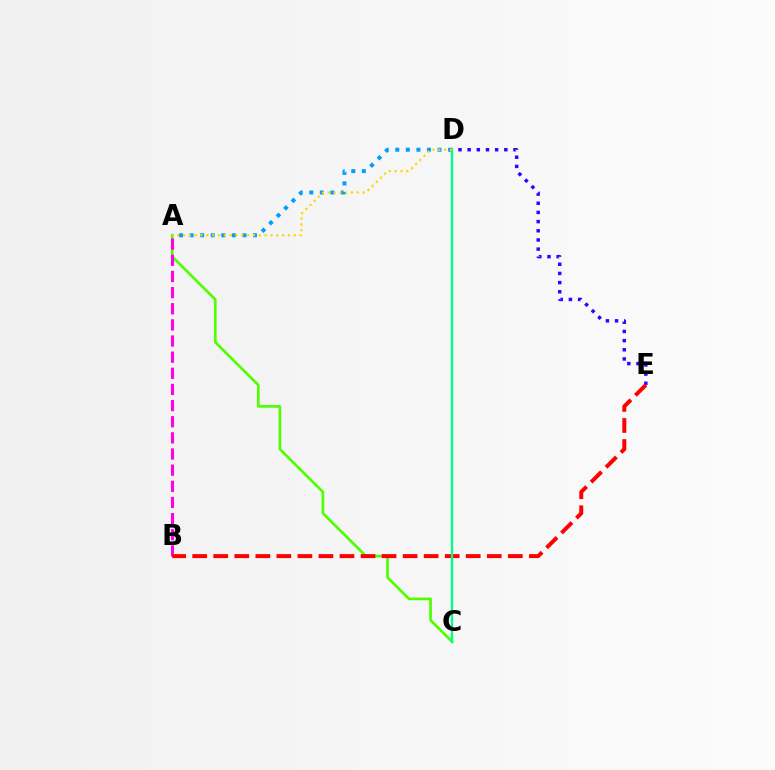{('A', 'C'): [{'color': '#4fff00', 'line_style': 'solid', 'thickness': 1.92}], ('A', 'B'): [{'color': '#ff00ed', 'line_style': 'dashed', 'thickness': 2.19}], ('D', 'E'): [{'color': '#3700ff', 'line_style': 'dotted', 'thickness': 2.49}], ('A', 'D'): [{'color': '#009eff', 'line_style': 'dotted', 'thickness': 2.87}, {'color': '#ffd500', 'line_style': 'dotted', 'thickness': 1.58}], ('B', 'E'): [{'color': '#ff0000', 'line_style': 'dashed', 'thickness': 2.86}], ('C', 'D'): [{'color': '#00ff86', 'line_style': 'solid', 'thickness': 1.68}]}